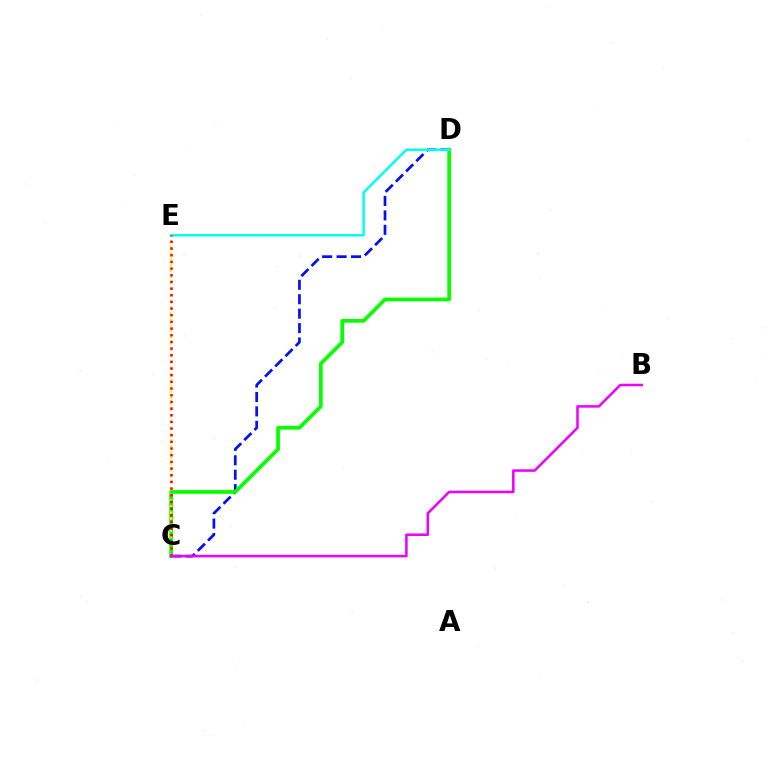{('C', 'D'): [{'color': '#0010ff', 'line_style': 'dashed', 'thickness': 1.96}, {'color': '#08ff00', 'line_style': 'solid', 'thickness': 2.68}], ('C', 'E'): [{'color': '#fcf500', 'line_style': 'dotted', 'thickness': 1.64}, {'color': '#ff0000', 'line_style': 'dotted', 'thickness': 1.81}], ('D', 'E'): [{'color': '#00fff6', 'line_style': 'solid', 'thickness': 1.8}], ('B', 'C'): [{'color': '#ee00ff', 'line_style': 'solid', 'thickness': 1.82}]}